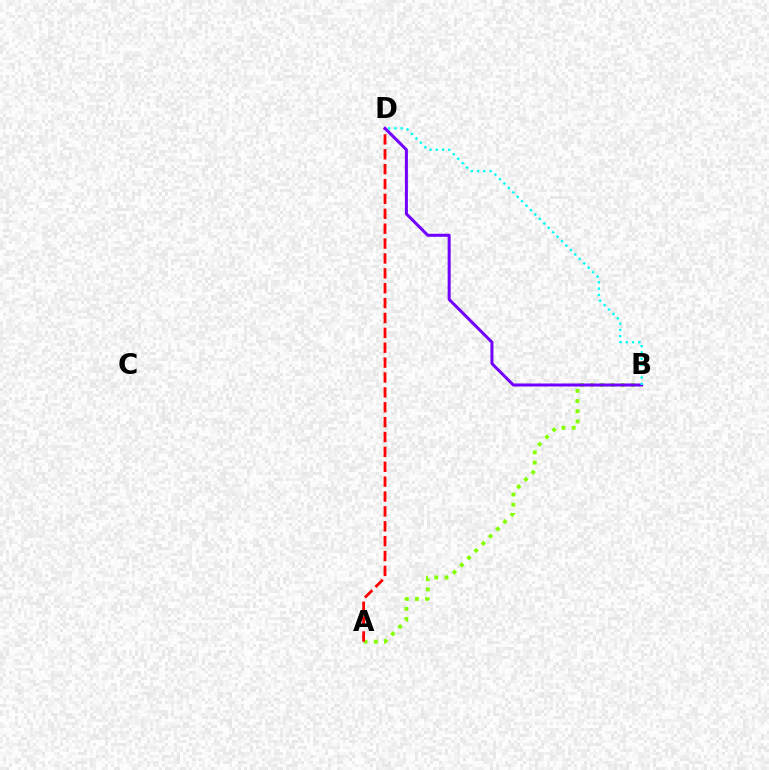{('A', 'B'): [{'color': '#84ff00', 'line_style': 'dotted', 'thickness': 2.77}], ('A', 'D'): [{'color': '#ff0000', 'line_style': 'dashed', 'thickness': 2.02}], ('B', 'D'): [{'color': '#7200ff', 'line_style': 'solid', 'thickness': 2.17}, {'color': '#00fff6', 'line_style': 'dotted', 'thickness': 1.7}]}